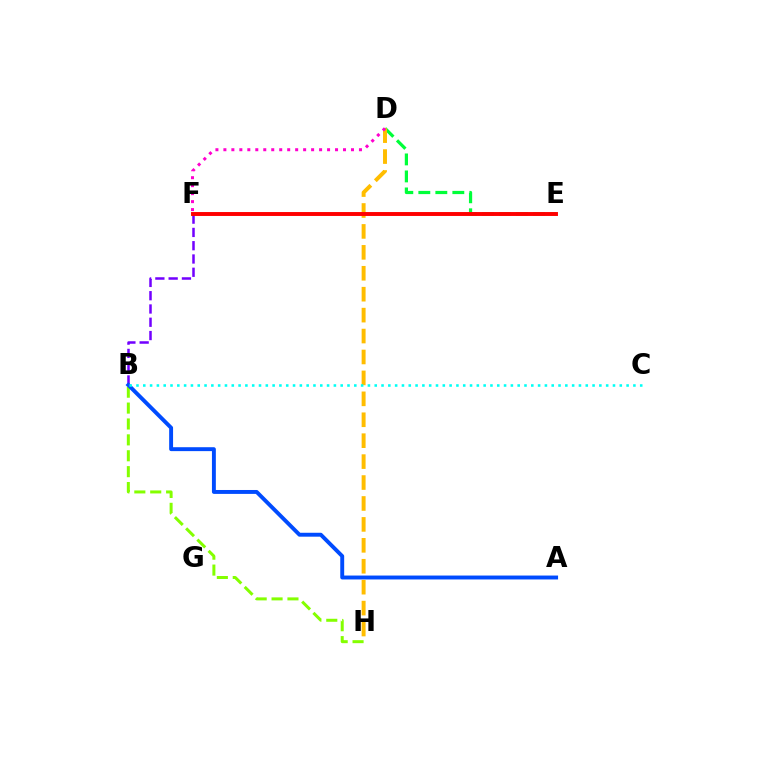{('B', 'F'): [{'color': '#7200ff', 'line_style': 'dashed', 'thickness': 1.8}], ('D', 'E'): [{'color': '#00ff39', 'line_style': 'dashed', 'thickness': 2.31}], ('B', 'H'): [{'color': '#84ff00', 'line_style': 'dashed', 'thickness': 2.16}], ('A', 'B'): [{'color': '#004bff', 'line_style': 'solid', 'thickness': 2.82}], ('D', 'H'): [{'color': '#ffbd00', 'line_style': 'dashed', 'thickness': 2.84}], ('E', 'F'): [{'color': '#ff0000', 'line_style': 'solid', 'thickness': 2.82}], ('B', 'C'): [{'color': '#00fff6', 'line_style': 'dotted', 'thickness': 1.85}], ('D', 'F'): [{'color': '#ff00cf', 'line_style': 'dotted', 'thickness': 2.17}]}